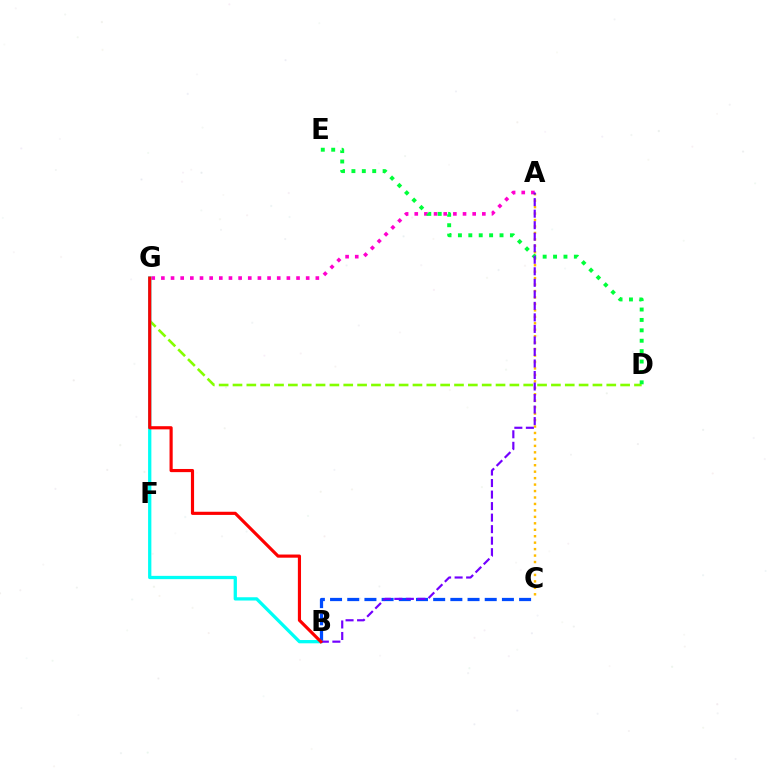{('D', 'G'): [{'color': '#84ff00', 'line_style': 'dashed', 'thickness': 1.88}], ('B', 'C'): [{'color': '#004bff', 'line_style': 'dashed', 'thickness': 2.33}], ('A', 'C'): [{'color': '#ffbd00', 'line_style': 'dotted', 'thickness': 1.75}], ('A', 'G'): [{'color': '#ff00cf', 'line_style': 'dotted', 'thickness': 2.62}], ('B', 'G'): [{'color': '#00fff6', 'line_style': 'solid', 'thickness': 2.36}, {'color': '#ff0000', 'line_style': 'solid', 'thickness': 2.27}], ('D', 'E'): [{'color': '#00ff39', 'line_style': 'dotted', 'thickness': 2.83}], ('A', 'B'): [{'color': '#7200ff', 'line_style': 'dashed', 'thickness': 1.57}]}